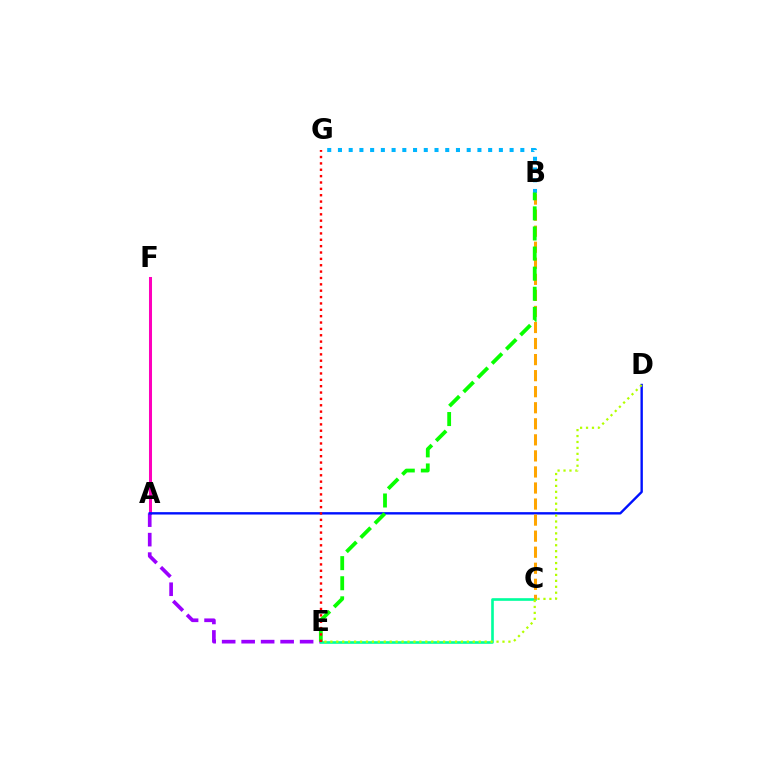{('A', 'F'): [{'color': '#ff00bd', 'line_style': 'solid', 'thickness': 2.18}], ('A', 'E'): [{'color': '#9b00ff', 'line_style': 'dashed', 'thickness': 2.65}], ('C', 'E'): [{'color': '#00ff9d', 'line_style': 'solid', 'thickness': 1.9}], ('B', 'G'): [{'color': '#00b5ff', 'line_style': 'dotted', 'thickness': 2.91}], ('A', 'D'): [{'color': '#0010ff', 'line_style': 'solid', 'thickness': 1.72}], ('B', 'C'): [{'color': '#ffa500', 'line_style': 'dashed', 'thickness': 2.18}], ('D', 'E'): [{'color': '#b3ff00', 'line_style': 'dotted', 'thickness': 1.61}], ('B', 'E'): [{'color': '#08ff00', 'line_style': 'dashed', 'thickness': 2.73}], ('E', 'G'): [{'color': '#ff0000', 'line_style': 'dotted', 'thickness': 1.73}]}